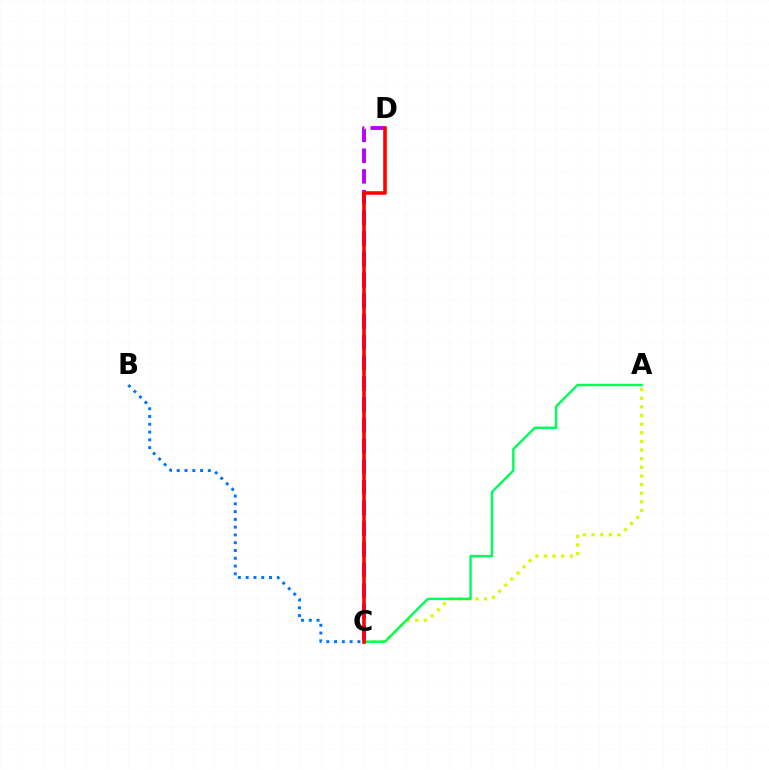{('C', 'D'): [{'color': '#b900ff', 'line_style': 'dashed', 'thickness': 2.82}, {'color': '#ff0000', 'line_style': 'solid', 'thickness': 2.57}], ('A', 'C'): [{'color': '#d1ff00', 'line_style': 'dotted', 'thickness': 2.34}, {'color': '#00ff5c', 'line_style': 'solid', 'thickness': 1.76}], ('B', 'C'): [{'color': '#0074ff', 'line_style': 'dotted', 'thickness': 2.11}]}